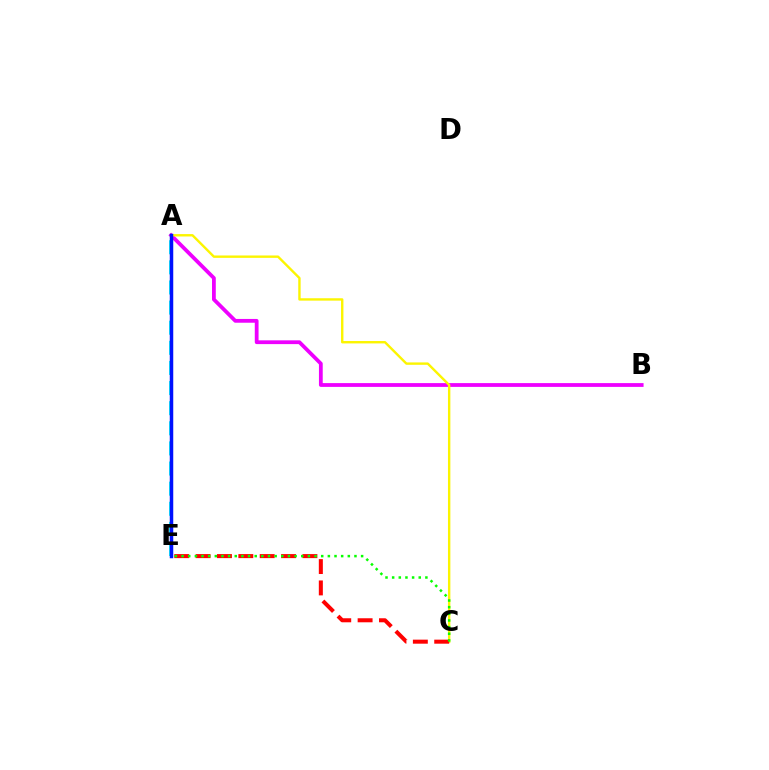{('A', 'B'): [{'color': '#ee00ff', 'line_style': 'solid', 'thickness': 2.72}], ('A', 'C'): [{'color': '#fcf500', 'line_style': 'solid', 'thickness': 1.72}], ('A', 'E'): [{'color': '#00fff6', 'line_style': 'dashed', 'thickness': 2.73}, {'color': '#0010ff', 'line_style': 'solid', 'thickness': 2.51}], ('C', 'E'): [{'color': '#ff0000', 'line_style': 'dashed', 'thickness': 2.9}, {'color': '#08ff00', 'line_style': 'dotted', 'thickness': 1.81}]}